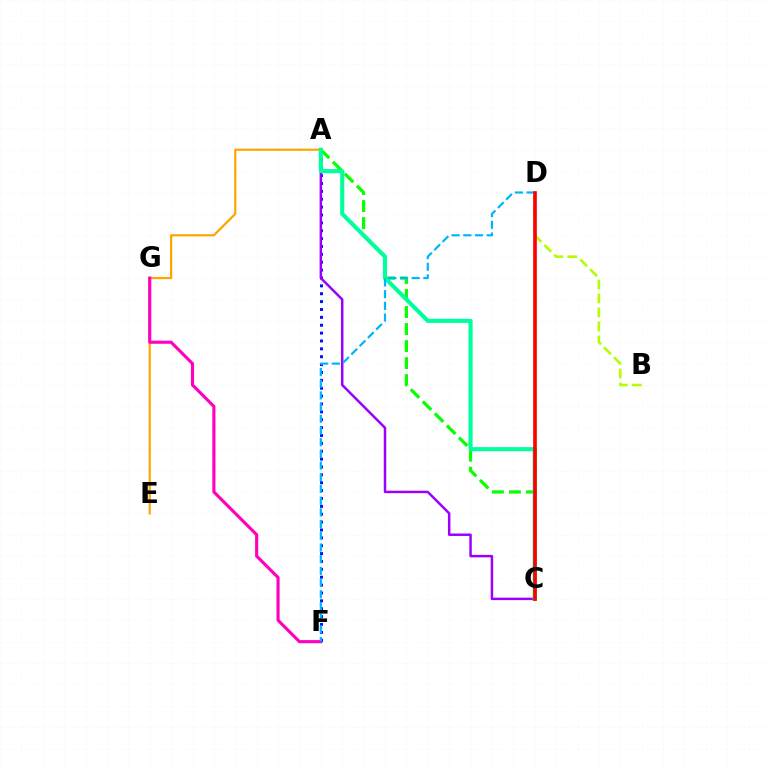{('A', 'E'): [{'color': '#ffa500', 'line_style': 'solid', 'thickness': 1.61}], ('F', 'G'): [{'color': '#ff00bd', 'line_style': 'solid', 'thickness': 2.25}], ('A', 'F'): [{'color': '#0010ff', 'line_style': 'dotted', 'thickness': 2.14}], ('B', 'D'): [{'color': '#b3ff00', 'line_style': 'dashed', 'thickness': 1.9}], ('A', 'C'): [{'color': '#9b00ff', 'line_style': 'solid', 'thickness': 1.78}, {'color': '#08ff00', 'line_style': 'dashed', 'thickness': 2.31}, {'color': '#00ff9d', 'line_style': 'solid', 'thickness': 2.96}], ('D', 'F'): [{'color': '#00b5ff', 'line_style': 'dashed', 'thickness': 1.59}], ('C', 'D'): [{'color': '#ff0000', 'line_style': 'solid', 'thickness': 2.64}]}